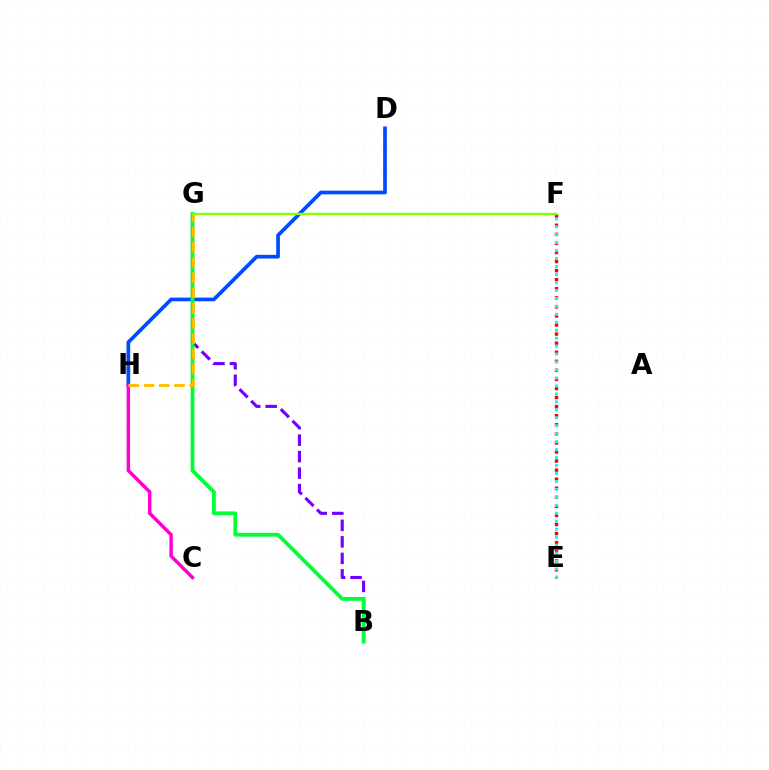{('D', 'H'): [{'color': '#004bff', 'line_style': 'solid', 'thickness': 2.67}], ('C', 'H'): [{'color': '#ff00cf', 'line_style': 'solid', 'thickness': 2.49}], ('B', 'G'): [{'color': '#7200ff', 'line_style': 'dashed', 'thickness': 2.24}, {'color': '#00ff39', 'line_style': 'solid', 'thickness': 2.73}], ('E', 'F'): [{'color': '#ff0000', 'line_style': 'dotted', 'thickness': 2.46}, {'color': '#00fff6', 'line_style': 'dotted', 'thickness': 2.16}], ('G', 'H'): [{'color': '#ffbd00', 'line_style': 'dashed', 'thickness': 2.07}], ('F', 'G'): [{'color': '#84ff00', 'line_style': 'solid', 'thickness': 1.7}]}